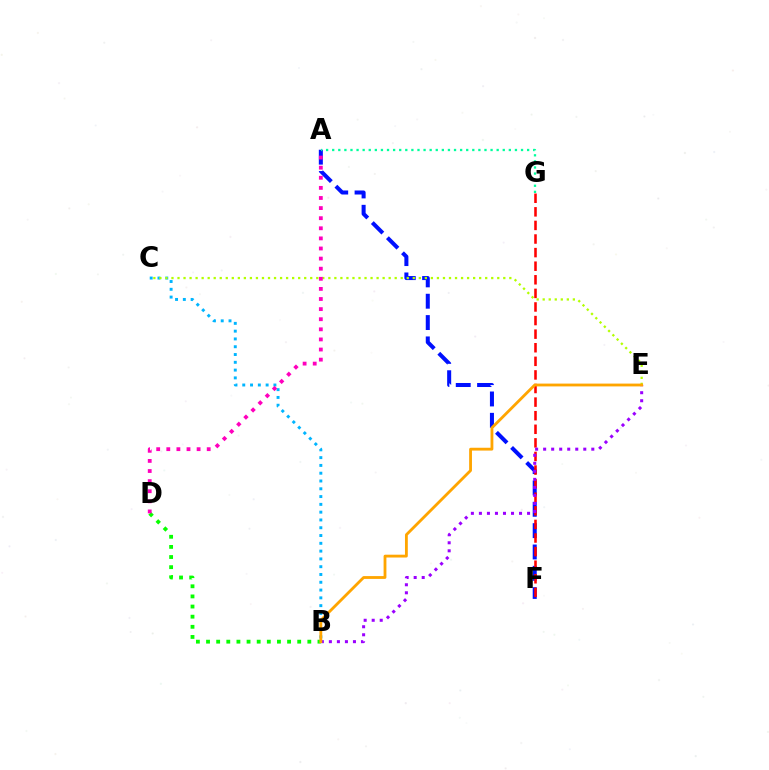{('A', 'F'): [{'color': '#0010ff', 'line_style': 'dashed', 'thickness': 2.9}], ('F', 'G'): [{'color': '#ff0000', 'line_style': 'dashed', 'thickness': 1.85}], ('B', 'C'): [{'color': '#00b5ff', 'line_style': 'dotted', 'thickness': 2.12}], ('C', 'E'): [{'color': '#b3ff00', 'line_style': 'dotted', 'thickness': 1.64}], ('B', 'D'): [{'color': '#08ff00', 'line_style': 'dotted', 'thickness': 2.75}], ('B', 'E'): [{'color': '#9b00ff', 'line_style': 'dotted', 'thickness': 2.18}, {'color': '#ffa500', 'line_style': 'solid', 'thickness': 2.03}], ('A', 'G'): [{'color': '#00ff9d', 'line_style': 'dotted', 'thickness': 1.65}], ('A', 'D'): [{'color': '#ff00bd', 'line_style': 'dotted', 'thickness': 2.75}]}